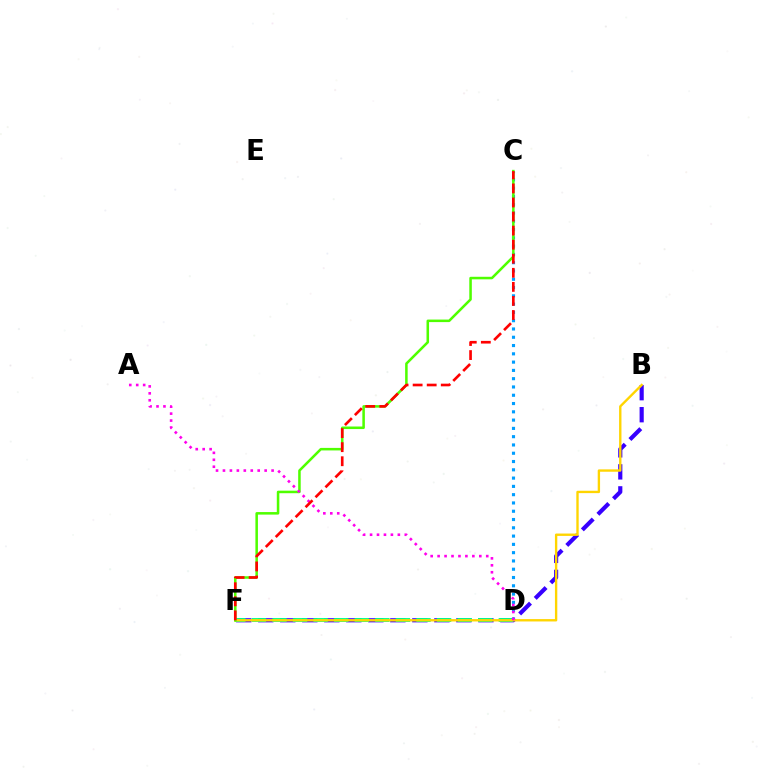{('B', 'F'): [{'color': '#3700ff', 'line_style': 'dashed', 'thickness': 2.99}, {'color': '#ffd500', 'line_style': 'solid', 'thickness': 1.7}], ('C', 'D'): [{'color': '#009eff', 'line_style': 'dotted', 'thickness': 2.25}], ('D', 'F'): [{'color': '#00ff86', 'line_style': 'dashed', 'thickness': 2.8}], ('C', 'F'): [{'color': '#4fff00', 'line_style': 'solid', 'thickness': 1.83}, {'color': '#ff0000', 'line_style': 'dashed', 'thickness': 1.91}], ('A', 'D'): [{'color': '#ff00ed', 'line_style': 'dotted', 'thickness': 1.89}]}